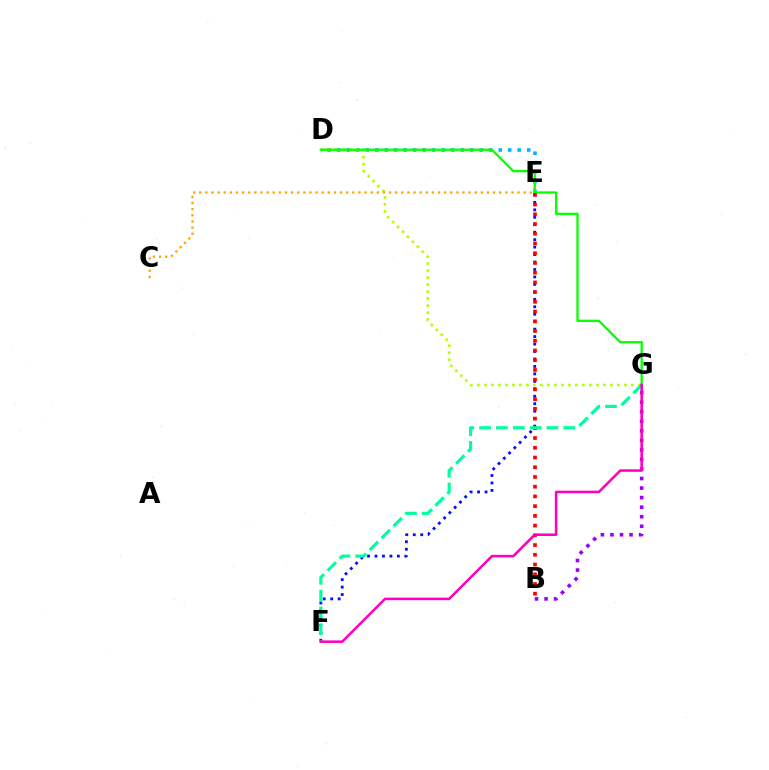{('B', 'G'): [{'color': '#9b00ff', 'line_style': 'dotted', 'thickness': 2.59}], ('D', 'E'): [{'color': '#00b5ff', 'line_style': 'dotted', 'thickness': 2.58}], ('D', 'G'): [{'color': '#b3ff00', 'line_style': 'dotted', 'thickness': 1.9}, {'color': '#08ff00', 'line_style': 'solid', 'thickness': 1.67}], ('E', 'F'): [{'color': '#0010ff', 'line_style': 'dotted', 'thickness': 2.03}], ('B', 'E'): [{'color': '#ff0000', 'line_style': 'dotted', 'thickness': 2.64}], ('F', 'G'): [{'color': '#00ff9d', 'line_style': 'dashed', 'thickness': 2.29}, {'color': '#ff00bd', 'line_style': 'solid', 'thickness': 1.84}], ('C', 'E'): [{'color': '#ffa500', 'line_style': 'dotted', 'thickness': 1.66}]}